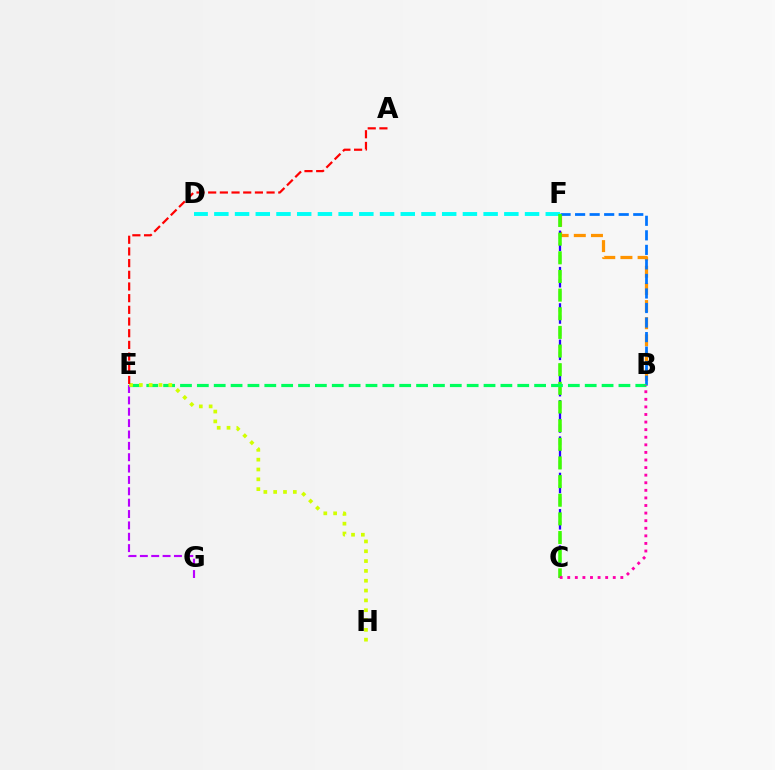{('D', 'F'): [{'color': '#00fff6', 'line_style': 'dashed', 'thickness': 2.81}], ('B', 'F'): [{'color': '#ff9400', 'line_style': 'dashed', 'thickness': 2.33}, {'color': '#0074ff', 'line_style': 'dashed', 'thickness': 1.97}], ('E', 'G'): [{'color': '#b900ff', 'line_style': 'dashed', 'thickness': 1.54}], ('C', 'F'): [{'color': '#2500ff', 'line_style': 'dashed', 'thickness': 1.64}, {'color': '#3dff00', 'line_style': 'dashed', 'thickness': 2.53}], ('B', 'E'): [{'color': '#00ff5c', 'line_style': 'dashed', 'thickness': 2.29}], ('E', 'H'): [{'color': '#d1ff00', 'line_style': 'dotted', 'thickness': 2.67}], ('B', 'C'): [{'color': '#ff00ac', 'line_style': 'dotted', 'thickness': 2.06}], ('A', 'E'): [{'color': '#ff0000', 'line_style': 'dashed', 'thickness': 1.59}]}